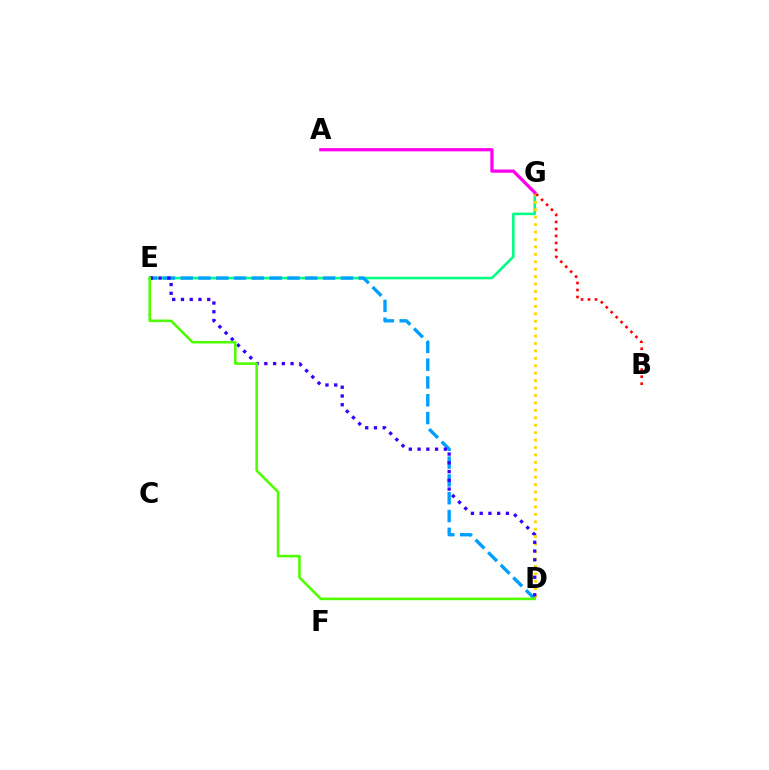{('E', 'G'): [{'color': '#00ff86', 'line_style': 'solid', 'thickness': 1.87}], ('D', 'E'): [{'color': '#009eff', 'line_style': 'dashed', 'thickness': 2.42}, {'color': '#3700ff', 'line_style': 'dotted', 'thickness': 2.38}, {'color': '#4fff00', 'line_style': 'solid', 'thickness': 1.86}], ('D', 'G'): [{'color': '#ffd500', 'line_style': 'dotted', 'thickness': 2.02}], ('B', 'G'): [{'color': '#ff0000', 'line_style': 'dotted', 'thickness': 1.9}], ('A', 'G'): [{'color': '#ff00ed', 'line_style': 'solid', 'thickness': 2.34}]}